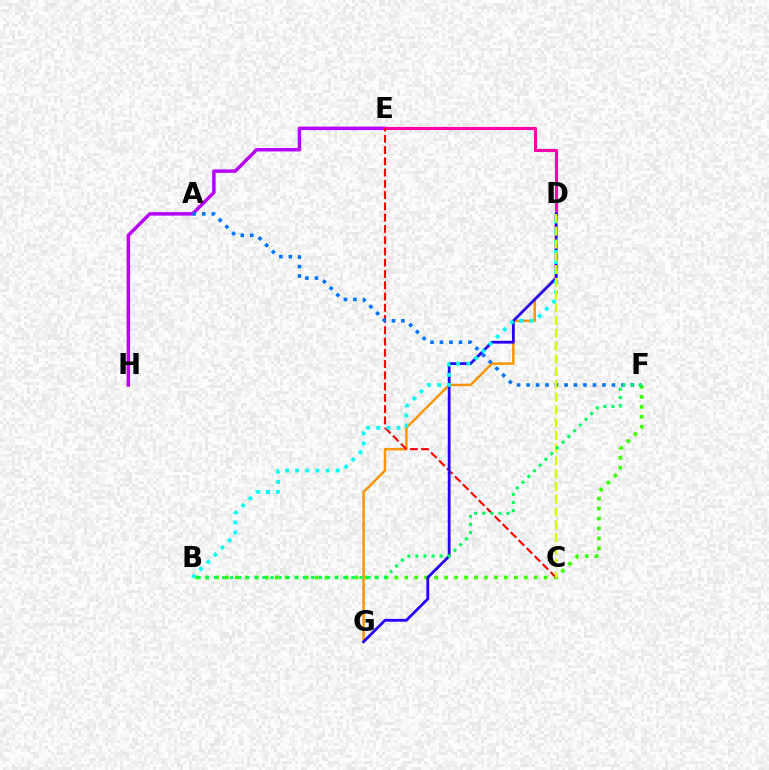{('E', 'H'): [{'color': '#b900ff', 'line_style': 'solid', 'thickness': 2.49}], ('D', 'E'): [{'color': '#ff00ac', 'line_style': 'solid', 'thickness': 2.25}], ('B', 'F'): [{'color': '#3dff00', 'line_style': 'dotted', 'thickness': 2.71}, {'color': '#00ff5c', 'line_style': 'dotted', 'thickness': 2.2}], ('D', 'G'): [{'color': '#ff9400', 'line_style': 'solid', 'thickness': 1.78}, {'color': '#2500ff', 'line_style': 'solid', 'thickness': 2.01}], ('C', 'E'): [{'color': '#ff0000', 'line_style': 'dashed', 'thickness': 1.53}], ('A', 'F'): [{'color': '#0074ff', 'line_style': 'dotted', 'thickness': 2.58}], ('B', 'D'): [{'color': '#00fff6', 'line_style': 'dotted', 'thickness': 2.75}], ('C', 'D'): [{'color': '#d1ff00', 'line_style': 'dashed', 'thickness': 1.73}]}